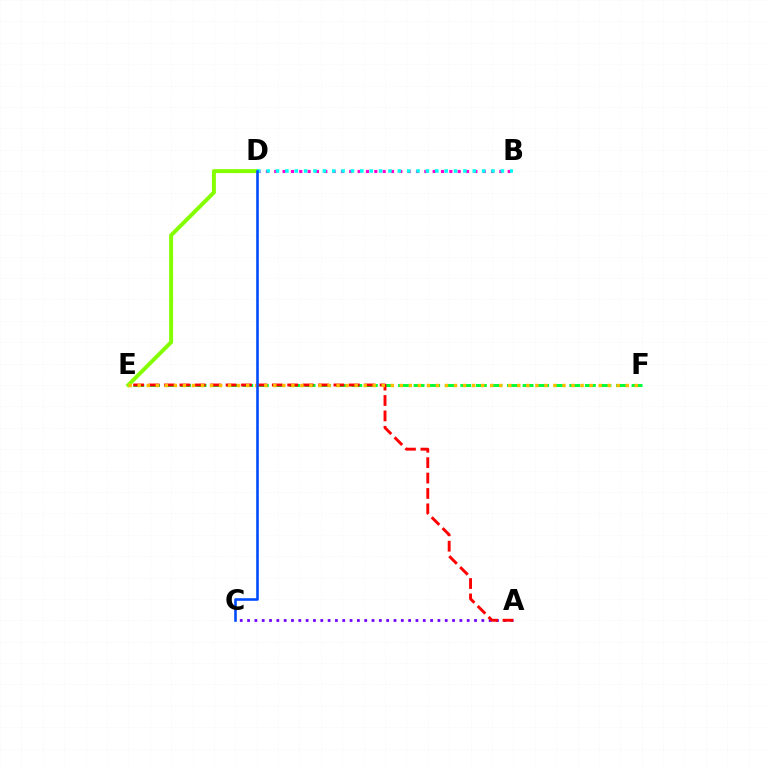{('A', 'C'): [{'color': '#7200ff', 'line_style': 'dotted', 'thickness': 1.99}], ('E', 'F'): [{'color': '#00ff39', 'line_style': 'dashed', 'thickness': 2.12}, {'color': '#ffbd00', 'line_style': 'dotted', 'thickness': 2.46}], ('A', 'E'): [{'color': '#ff0000', 'line_style': 'dashed', 'thickness': 2.09}], ('D', 'E'): [{'color': '#84ff00', 'line_style': 'solid', 'thickness': 2.85}], ('B', 'D'): [{'color': '#ff00cf', 'line_style': 'dotted', 'thickness': 2.27}, {'color': '#00fff6', 'line_style': 'dotted', 'thickness': 2.55}], ('C', 'D'): [{'color': '#004bff', 'line_style': 'solid', 'thickness': 1.87}]}